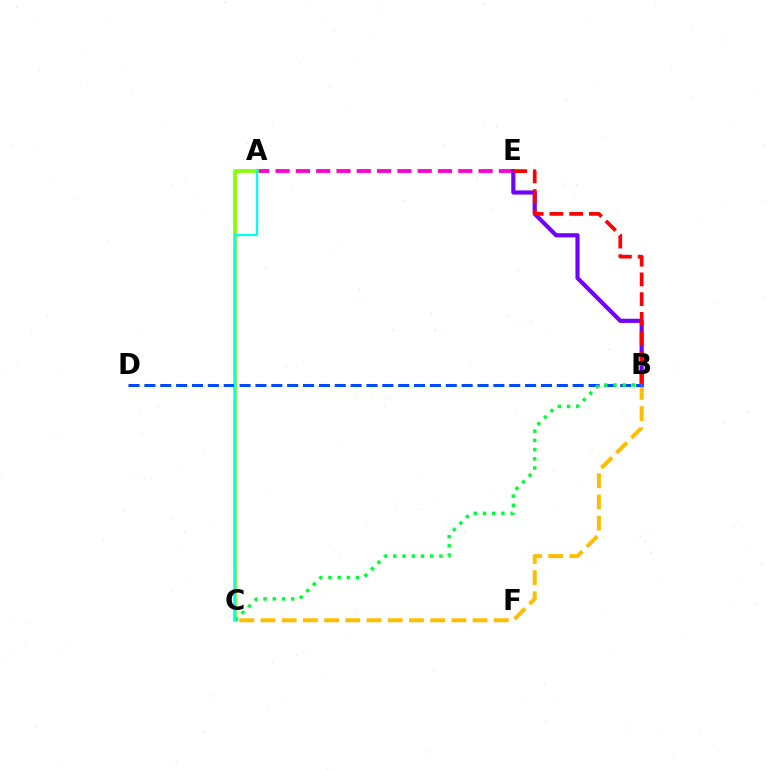{('B', 'C'): [{'color': '#ffbd00', 'line_style': 'dashed', 'thickness': 2.88}, {'color': '#00ff39', 'line_style': 'dotted', 'thickness': 2.51}], ('A', 'E'): [{'color': '#ff00cf', 'line_style': 'dashed', 'thickness': 2.76}], ('A', 'C'): [{'color': '#84ff00', 'line_style': 'solid', 'thickness': 2.63}, {'color': '#00fff6', 'line_style': 'solid', 'thickness': 1.64}], ('B', 'E'): [{'color': '#7200ff', 'line_style': 'solid', 'thickness': 2.98}, {'color': '#ff0000', 'line_style': 'dashed', 'thickness': 2.68}], ('B', 'D'): [{'color': '#004bff', 'line_style': 'dashed', 'thickness': 2.15}]}